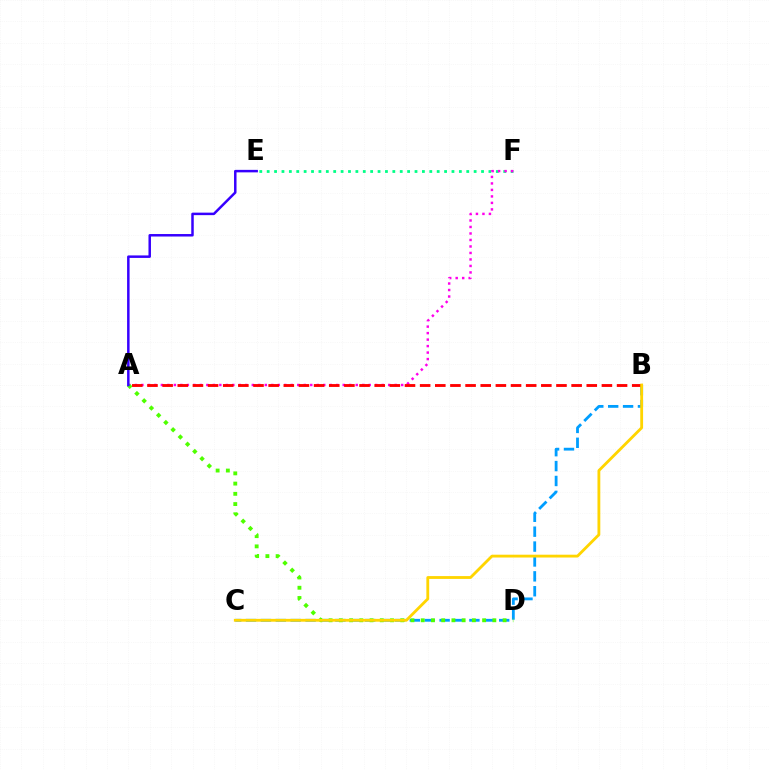{('B', 'C'): [{'color': '#009eff', 'line_style': 'dashed', 'thickness': 2.02}, {'color': '#ffd500', 'line_style': 'solid', 'thickness': 2.03}], ('E', 'F'): [{'color': '#00ff86', 'line_style': 'dotted', 'thickness': 2.01}], ('A', 'F'): [{'color': '#ff00ed', 'line_style': 'dotted', 'thickness': 1.76}], ('A', 'D'): [{'color': '#4fff00', 'line_style': 'dotted', 'thickness': 2.78}], ('A', 'B'): [{'color': '#ff0000', 'line_style': 'dashed', 'thickness': 2.06}], ('A', 'E'): [{'color': '#3700ff', 'line_style': 'solid', 'thickness': 1.8}]}